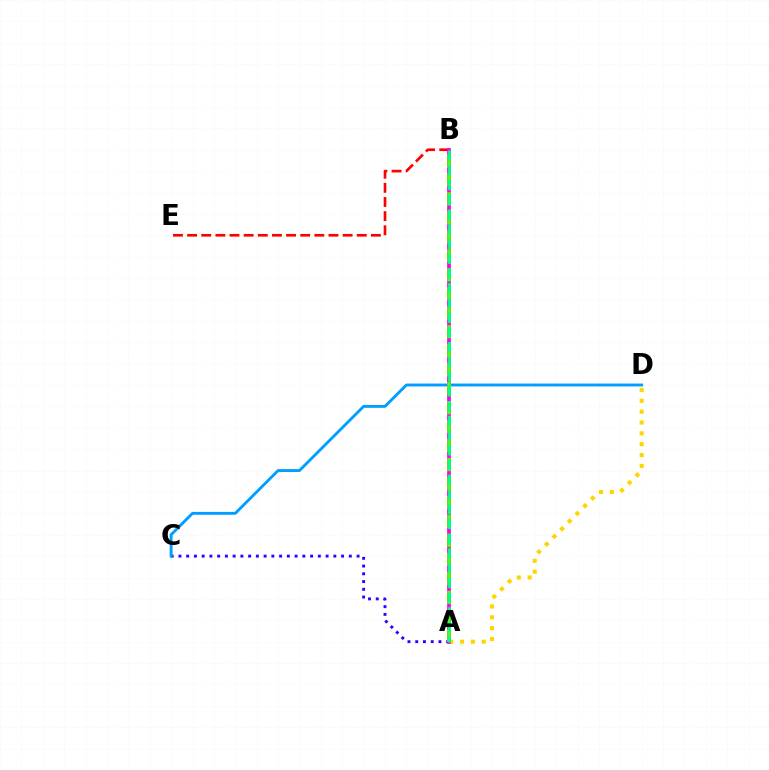{('A', 'C'): [{'color': '#3700ff', 'line_style': 'dotted', 'thickness': 2.1}], ('C', 'D'): [{'color': '#009eff', 'line_style': 'solid', 'thickness': 2.07}], ('B', 'E'): [{'color': '#ff0000', 'line_style': 'dashed', 'thickness': 1.92}], ('A', 'D'): [{'color': '#ffd500', 'line_style': 'dotted', 'thickness': 2.95}], ('A', 'B'): [{'color': '#ff00ed', 'line_style': 'solid', 'thickness': 2.68}, {'color': '#4fff00', 'line_style': 'dashed', 'thickness': 2.58}, {'color': '#00ff86', 'line_style': 'dashed', 'thickness': 2.0}]}